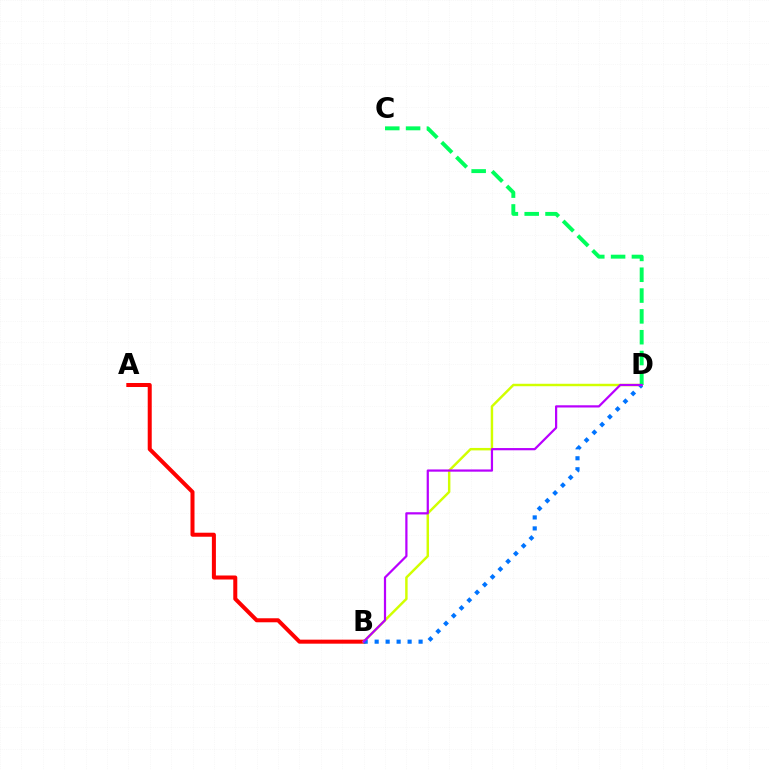{('A', 'B'): [{'color': '#ff0000', 'line_style': 'solid', 'thickness': 2.89}], ('B', 'D'): [{'color': '#d1ff00', 'line_style': 'solid', 'thickness': 1.77}, {'color': '#0074ff', 'line_style': 'dotted', 'thickness': 2.98}, {'color': '#b900ff', 'line_style': 'solid', 'thickness': 1.6}], ('C', 'D'): [{'color': '#00ff5c', 'line_style': 'dashed', 'thickness': 2.83}]}